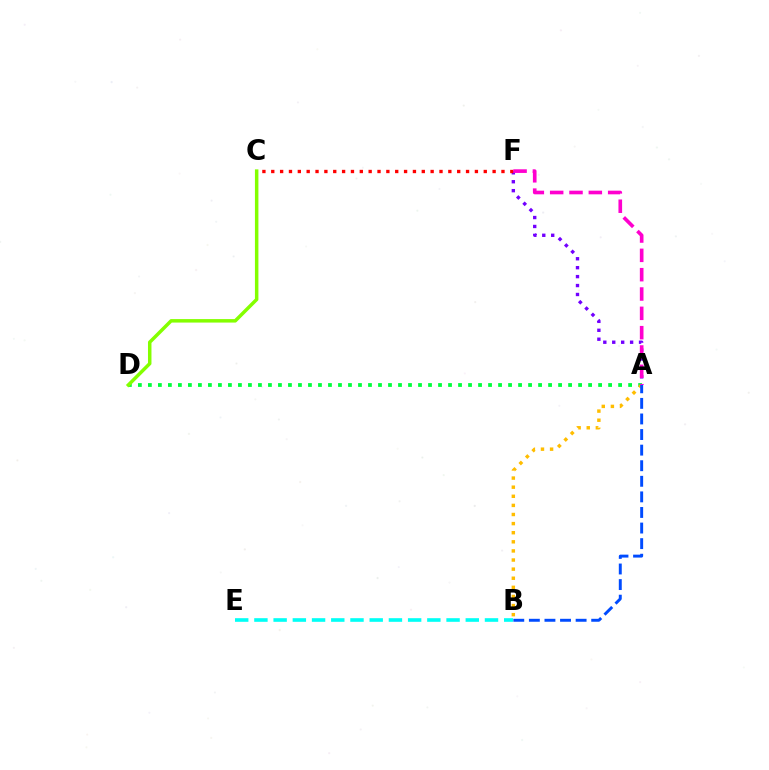{('B', 'E'): [{'color': '#00fff6', 'line_style': 'dashed', 'thickness': 2.61}], ('A', 'F'): [{'color': '#7200ff', 'line_style': 'dotted', 'thickness': 2.43}, {'color': '#ff00cf', 'line_style': 'dashed', 'thickness': 2.63}], ('A', 'D'): [{'color': '#00ff39', 'line_style': 'dotted', 'thickness': 2.72}], ('A', 'B'): [{'color': '#ffbd00', 'line_style': 'dotted', 'thickness': 2.47}, {'color': '#004bff', 'line_style': 'dashed', 'thickness': 2.12}], ('C', 'D'): [{'color': '#84ff00', 'line_style': 'solid', 'thickness': 2.51}], ('C', 'F'): [{'color': '#ff0000', 'line_style': 'dotted', 'thickness': 2.41}]}